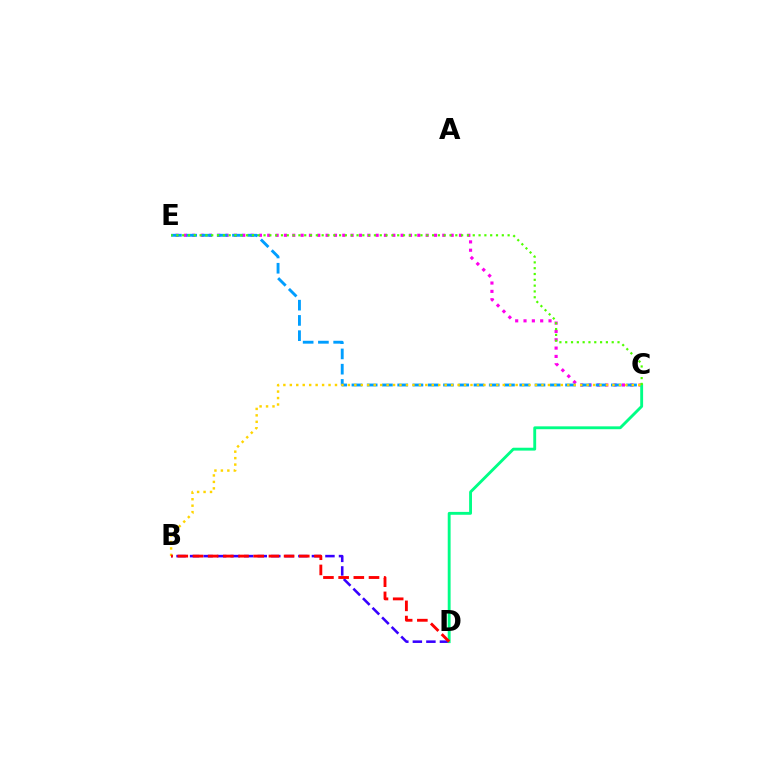{('C', 'E'): [{'color': '#ff00ed', 'line_style': 'dotted', 'thickness': 2.26}, {'color': '#009eff', 'line_style': 'dashed', 'thickness': 2.07}, {'color': '#4fff00', 'line_style': 'dotted', 'thickness': 1.58}], ('B', 'D'): [{'color': '#3700ff', 'line_style': 'dashed', 'thickness': 1.84}, {'color': '#ff0000', 'line_style': 'dashed', 'thickness': 2.06}], ('C', 'D'): [{'color': '#00ff86', 'line_style': 'solid', 'thickness': 2.07}], ('B', 'C'): [{'color': '#ffd500', 'line_style': 'dotted', 'thickness': 1.75}]}